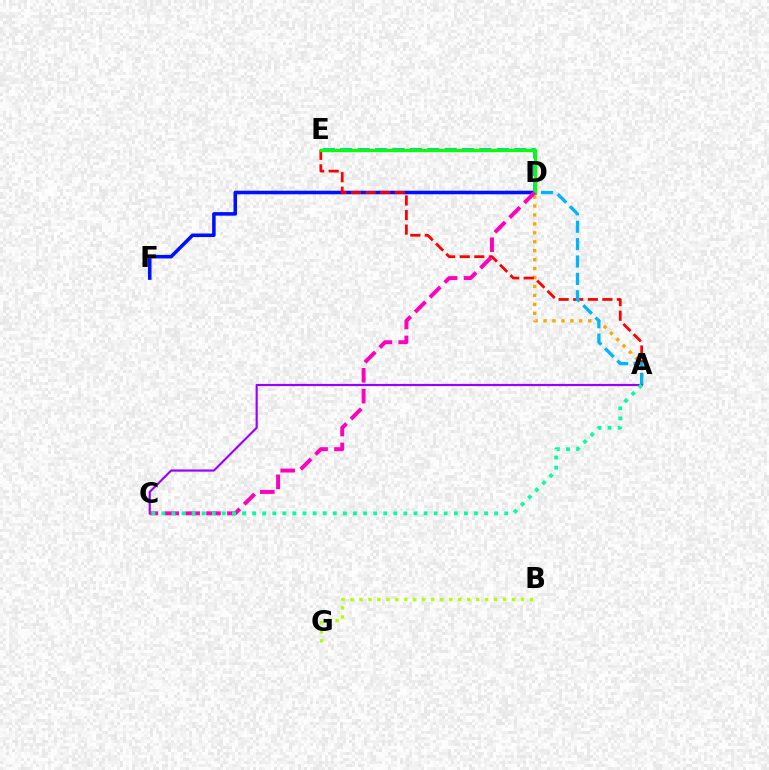{('A', 'D'): [{'color': '#ffa500', 'line_style': 'dotted', 'thickness': 2.43}], ('D', 'F'): [{'color': '#0010ff', 'line_style': 'solid', 'thickness': 2.56}], ('A', 'E'): [{'color': '#ff0000', 'line_style': 'dashed', 'thickness': 1.98}, {'color': '#00b5ff', 'line_style': 'dashed', 'thickness': 2.36}], ('B', 'G'): [{'color': '#b3ff00', 'line_style': 'dotted', 'thickness': 2.44}], ('D', 'E'): [{'color': '#08ff00', 'line_style': 'solid', 'thickness': 2.33}], ('A', 'C'): [{'color': '#9b00ff', 'line_style': 'solid', 'thickness': 1.55}, {'color': '#00ff9d', 'line_style': 'dotted', 'thickness': 2.74}], ('C', 'D'): [{'color': '#ff00bd', 'line_style': 'dashed', 'thickness': 2.84}]}